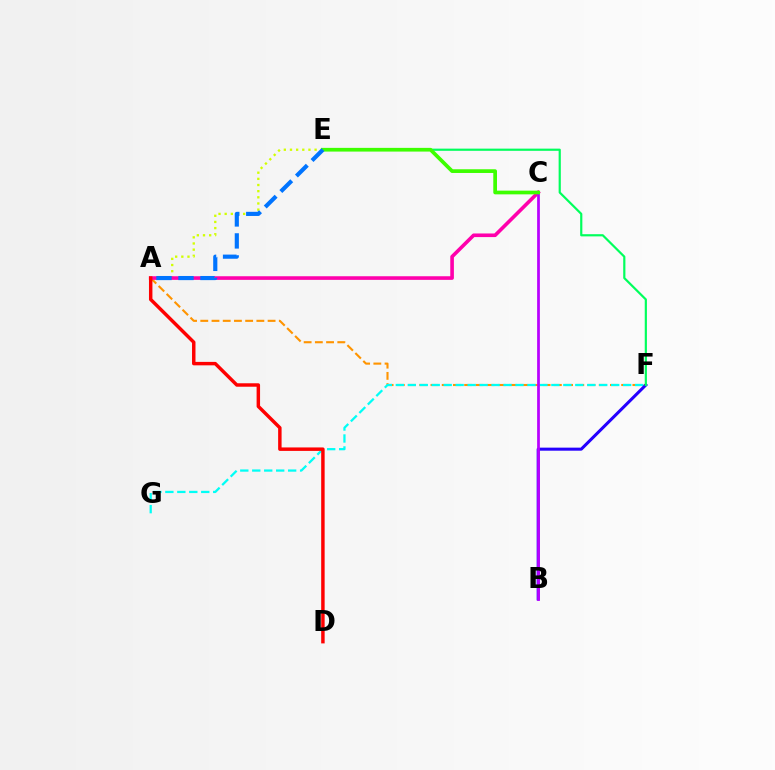{('A', 'F'): [{'color': '#ff9400', 'line_style': 'dashed', 'thickness': 1.52}], ('F', 'G'): [{'color': '#00fff6', 'line_style': 'dashed', 'thickness': 1.63}], ('B', 'F'): [{'color': '#2500ff', 'line_style': 'solid', 'thickness': 2.2}], ('A', 'E'): [{'color': '#d1ff00', 'line_style': 'dotted', 'thickness': 1.67}, {'color': '#0074ff', 'line_style': 'dashed', 'thickness': 2.99}], ('A', 'C'): [{'color': '#ff00ac', 'line_style': 'solid', 'thickness': 2.6}], ('B', 'C'): [{'color': '#b900ff', 'line_style': 'solid', 'thickness': 1.97}], ('A', 'D'): [{'color': '#ff0000', 'line_style': 'solid', 'thickness': 2.49}], ('E', 'F'): [{'color': '#00ff5c', 'line_style': 'solid', 'thickness': 1.57}], ('C', 'E'): [{'color': '#3dff00', 'line_style': 'solid', 'thickness': 2.67}]}